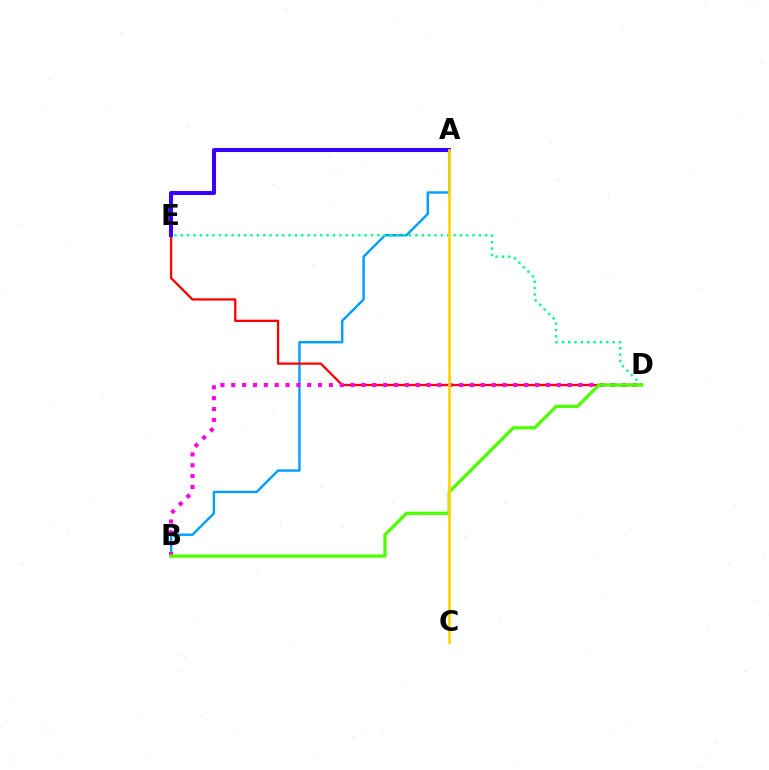{('A', 'B'): [{'color': '#009eff', 'line_style': 'solid', 'thickness': 1.73}], ('D', 'E'): [{'color': '#00ff86', 'line_style': 'dotted', 'thickness': 1.72}, {'color': '#ff0000', 'line_style': 'solid', 'thickness': 1.64}], ('B', 'D'): [{'color': '#ff00ed', 'line_style': 'dotted', 'thickness': 2.95}, {'color': '#4fff00', 'line_style': 'solid', 'thickness': 2.37}], ('A', 'E'): [{'color': '#3700ff', 'line_style': 'solid', 'thickness': 2.91}], ('A', 'C'): [{'color': '#ffd500', 'line_style': 'solid', 'thickness': 1.94}]}